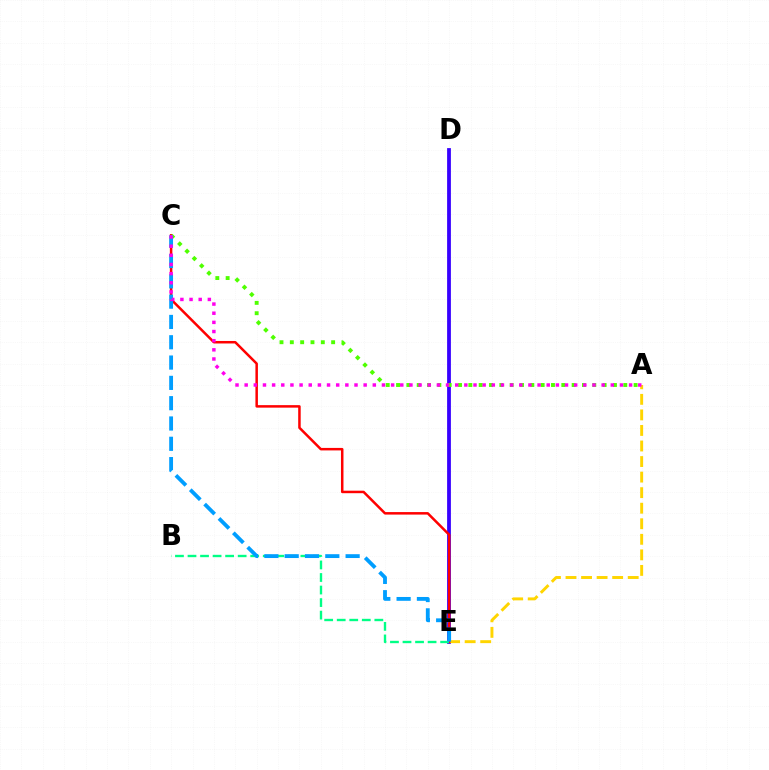{('D', 'E'): [{'color': '#3700ff', 'line_style': 'solid', 'thickness': 2.72}], ('A', 'E'): [{'color': '#ffd500', 'line_style': 'dashed', 'thickness': 2.11}], ('C', 'E'): [{'color': '#ff0000', 'line_style': 'solid', 'thickness': 1.8}, {'color': '#009eff', 'line_style': 'dashed', 'thickness': 2.76}], ('B', 'E'): [{'color': '#00ff86', 'line_style': 'dashed', 'thickness': 1.7}], ('A', 'C'): [{'color': '#4fff00', 'line_style': 'dotted', 'thickness': 2.81}, {'color': '#ff00ed', 'line_style': 'dotted', 'thickness': 2.49}]}